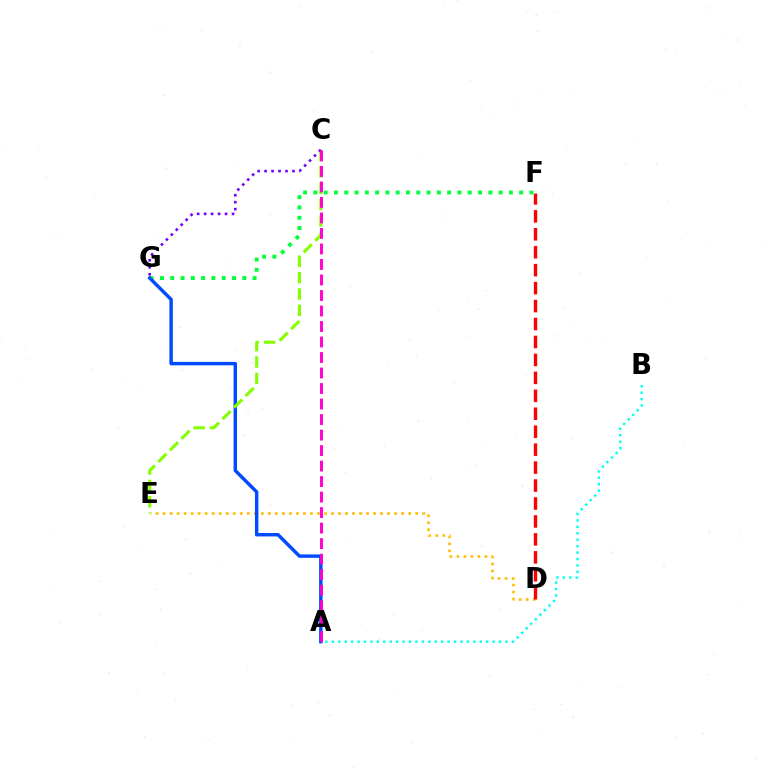{('F', 'G'): [{'color': '#00ff39', 'line_style': 'dotted', 'thickness': 2.8}], ('D', 'E'): [{'color': '#ffbd00', 'line_style': 'dotted', 'thickness': 1.91}], ('A', 'B'): [{'color': '#00fff6', 'line_style': 'dotted', 'thickness': 1.75}], ('A', 'G'): [{'color': '#004bff', 'line_style': 'solid', 'thickness': 2.47}], ('D', 'F'): [{'color': '#ff0000', 'line_style': 'dashed', 'thickness': 2.44}], ('C', 'E'): [{'color': '#84ff00', 'line_style': 'dashed', 'thickness': 2.23}], ('C', 'G'): [{'color': '#7200ff', 'line_style': 'dotted', 'thickness': 1.9}], ('A', 'C'): [{'color': '#ff00cf', 'line_style': 'dashed', 'thickness': 2.11}]}